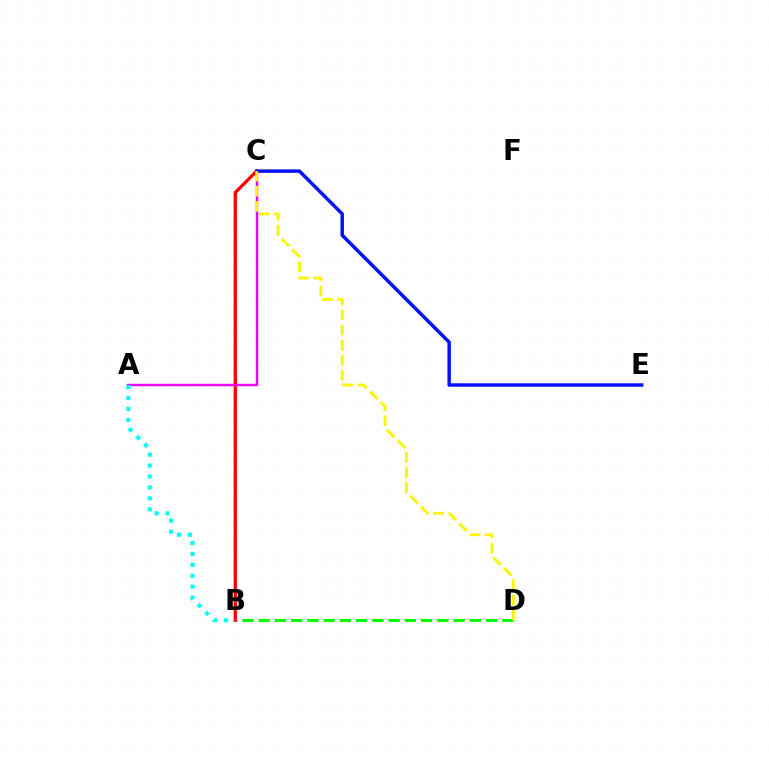{('B', 'D'): [{'color': '#08ff00', 'line_style': 'dashed', 'thickness': 2.21}], ('B', 'C'): [{'color': '#ff0000', 'line_style': 'solid', 'thickness': 2.38}], ('A', 'C'): [{'color': '#ee00ff', 'line_style': 'solid', 'thickness': 1.75}], ('A', 'B'): [{'color': '#00fff6', 'line_style': 'dotted', 'thickness': 2.97}], ('C', 'E'): [{'color': '#0010ff', 'line_style': 'solid', 'thickness': 2.48}], ('C', 'D'): [{'color': '#fcf500', 'line_style': 'dashed', 'thickness': 2.06}]}